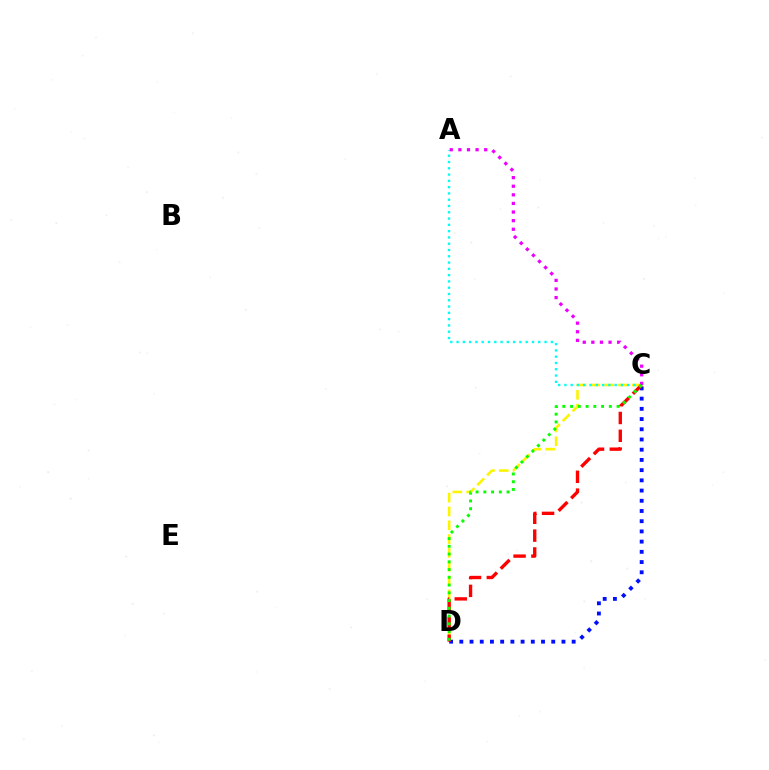{('C', 'D'): [{'color': '#fcf500', 'line_style': 'dashed', 'thickness': 1.88}, {'color': '#0010ff', 'line_style': 'dotted', 'thickness': 2.78}, {'color': '#ff0000', 'line_style': 'dashed', 'thickness': 2.42}, {'color': '#08ff00', 'line_style': 'dotted', 'thickness': 2.11}], ('A', 'C'): [{'color': '#00fff6', 'line_style': 'dotted', 'thickness': 1.71}, {'color': '#ee00ff', 'line_style': 'dotted', 'thickness': 2.34}]}